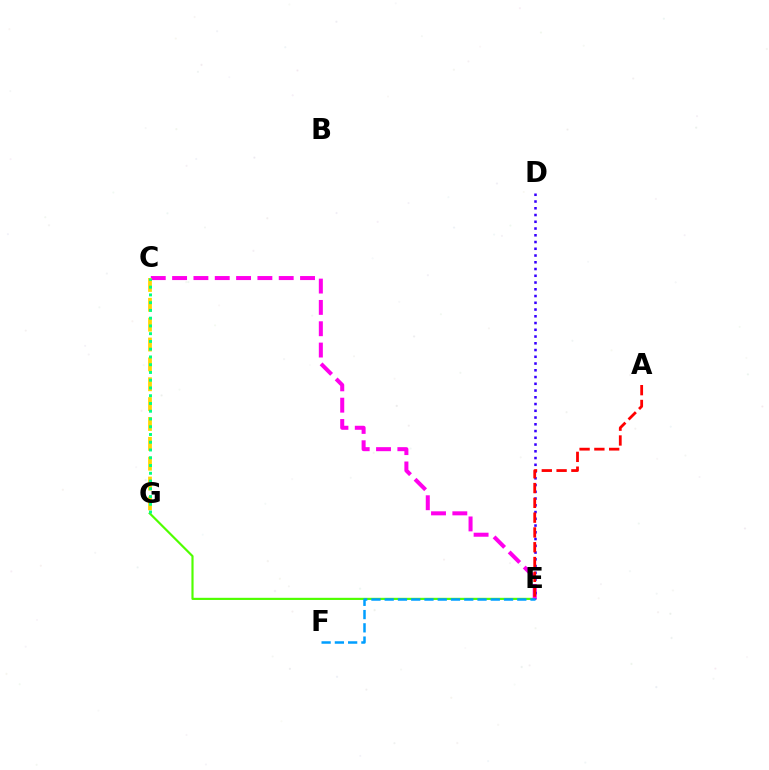{('E', 'G'): [{'color': '#4fff00', 'line_style': 'solid', 'thickness': 1.56}], ('C', 'E'): [{'color': '#ff00ed', 'line_style': 'dashed', 'thickness': 2.9}], ('C', 'G'): [{'color': '#ffd500', 'line_style': 'dashed', 'thickness': 2.7}, {'color': '#00ff86', 'line_style': 'dotted', 'thickness': 2.11}], ('D', 'E'): [{'color': '#3700ff', 'line_style': 'dotted', 'thickness': 1.83}], ('E', 'F'): [{'color': '#009eff', 'line_style': 'dashed', 'thickness': 1.8}], ('A', 'E'): [{'color': '#ff0000', 'line_style': 'dashed', 'thickness': 2.01}]}